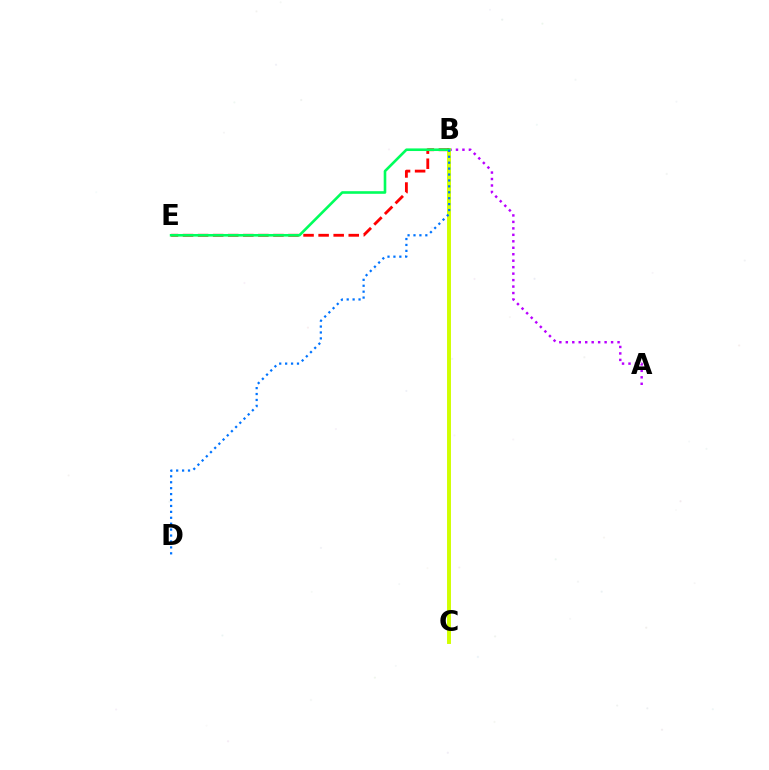{('A', 'B'): [{'color': '#b900ff', 'line_style': 'dotted', 'thickness': 1.76}], ('B', 'C'): [{'color': '#d1ff00', 'line_style': 'solid', 'thickness': 2.83}], ('B', 'E'): [{'color': '#ff0000', 'line_style': 'dashed', 'thickness': 2.05}, {'color': '#00ff5c', 'line_style': 'solid', 'thickness': 1.89}], ('B', 'D'): [{'color': '#0074ff', 'line_style': 'dotted', 'thickness': 1.61}]}